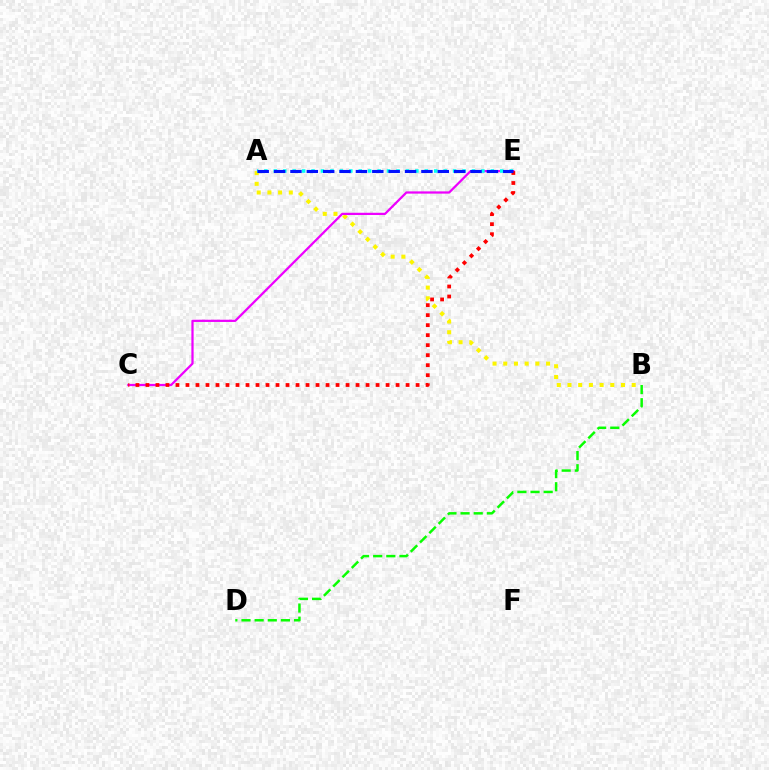{('A', 'B'): [{'color': '#fcf500', 'line_style': 'dotted', 'thickness': 2.91}], ('B', 'D'): [{'color': '#08ff00', 'line_style': 'dashed', 'thickness': 1.78}], ('C', 'E'): [{'color': '#ee00ff', 'line_style': 'solid', 'thickness': 1.61}, {'color': '#ff0000', 'line_style': 'dotted', 'thickness': 2.72}], ('A', 'E'): [{'color': '#00fff6', 'line_style': 'dotted', 'thickness': 2.56}, {'color': '#0010ff', 'line_style': 'dashed', 'thickness': 2.22}]}